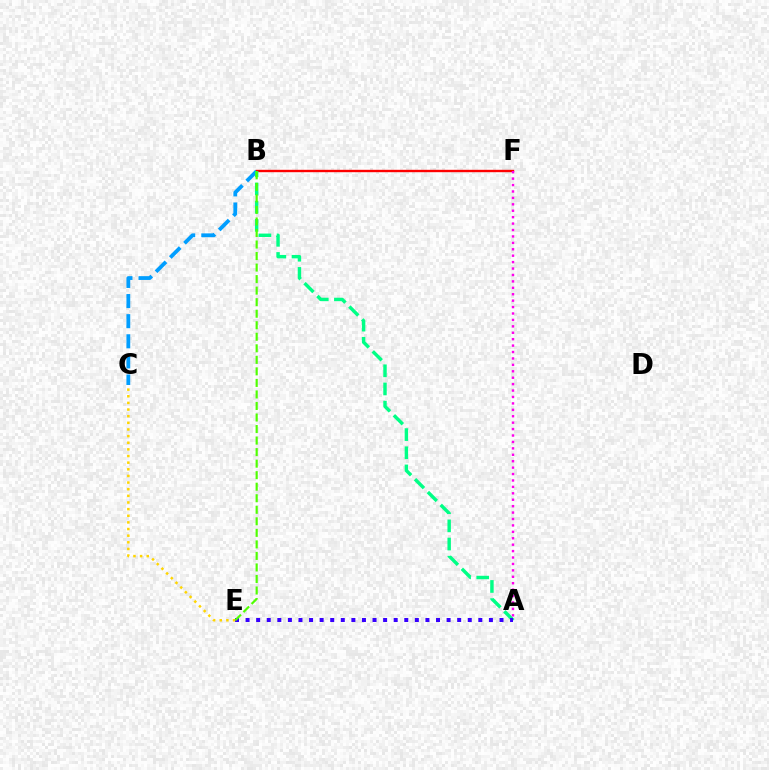{('B', 'C'): [{'color': '#009eff', 'line_style': 'dashed', 'thickness': 2.73}], ('B', 'F'): [{'color': '#ff0000', 'line_style': 'solid', 'thickness': 1.72}], ('A', 'B'): [{'color': '#00ff86', 'line_style': 'dashed', 'thickness': 2.47}], ('A', 'E'): [{'color': '#3700ff', 'line_style': 'dotted', 'thickness': 2.87}], ('C', 'E'): [{'color': '#ffd500', 'line_style': 'dotted', 'thickness': 1.8}], ('A', 'F'): [{'color': '#ff00ed', 'line_style': 'dotted', 'thickness': 1.74}], ('B', 'E'): [{'color': '#4fff00', 'line_style': 'dashed', 'thickness': 1.57}]}